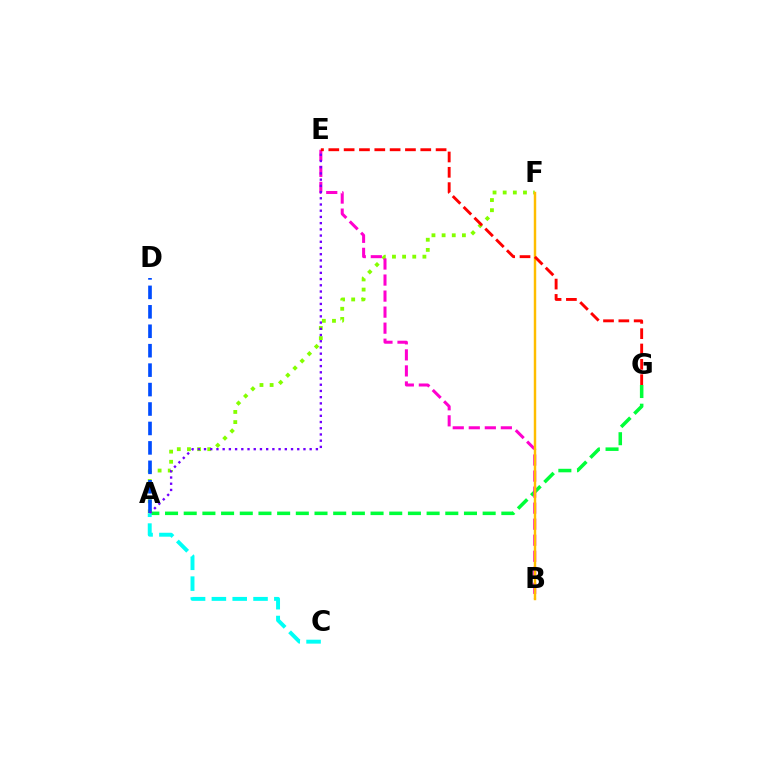{('A', 'F'): [{'color': '#84ff00', 'line_style': 'dotted', 'thickness': 2.76}], ('A', 'D'): [{'color': '#004bff', 'line_style': 'dashed', 'thickness': 2.64}], ('A', 'G'): [{'color': '#00ff39', 'line_style': 'dashed', 'thickness': 2.54}], ('B', 'E'): [{'color': '#ff00cf', 'line_style': 'dashed', 'thickness': 2.18}], ('A', 'E'): [{'color': '#7200ff', 'line_style': 'dotted', 'thickness': 1.69}], ('A', 'C'): [{'color': '#00fff6', 'line_style': 'dashed', 'thickness': 2.83}], ('B', 'F'): [{'color': '#ffbd00', 'line_style': 'solid', 'thickness': 1.76}], ('E', 'G'): [{'color': '#ff0000', 'line_style': 'dashed', 'thickness': 2.08}]}